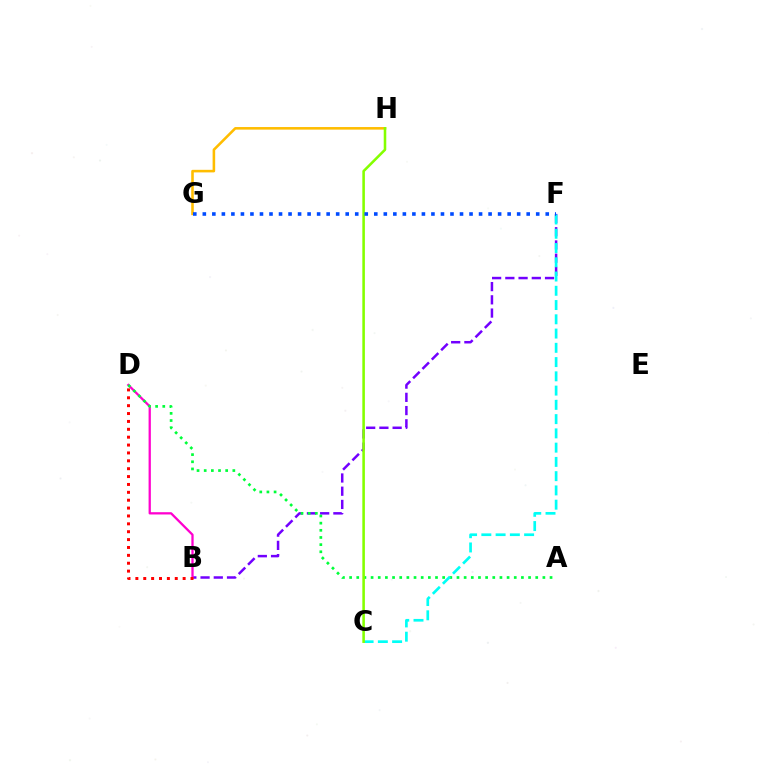{('B', 'F'): [{'color': '#7200ff', 'line_style': 'dashed', 'thickness': 1.8}], ('B', 'D'): [{'color': '#ff00cf', 'line_style': 'solid', 'thickness': 1.64}, {'color': '#ff0000', 'line_style': 'dotted', 'thickness': 2.14}], ('G', 'H'): [{'color': '#ffbd00', 'line_style': 'solid', 'thickness': 1.86}], ('A', 'D'): [{'color': '#00ff39', 'line_style': 'dotted', 'thickness': 1.94}], ('C', 'F'): [{'color': '#00fff6', 'line_style': 'dashed', 'thickness': 1.94}], ('C', 'H'): [{'color': '#84ff00', 'line_style': 'solid', 'thickness': 1.85}], ('F', 'G'): [{'color': '#004bff', 'line_style': 'dotted', 'thickness': 2.59}]}